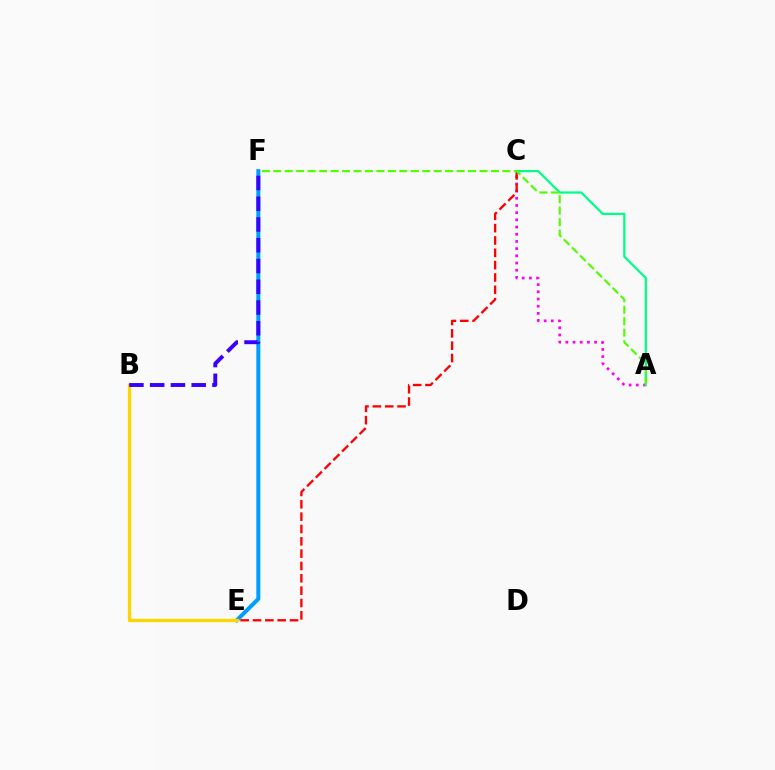{('A', 'C'): [{'color': '#ff00ed', 'line_style': 'dotted', 'thickness': 1.95}, {'color': '#00ff86', 'line_style': 'solid', 'thickness': 1.6}], ('E', 'F'): [{'color': '#009eff', 'line_style': 'solid', 'thickness': 2.89}], ('B', 'E'): [{'color': '#ffd500', 'line_style': 'solid', 'thickness': 2.39}], ('C', 'E'): [{'color': '#ff0000', 'line_style': 'dashed', 'thickness': 1.68}], ('B', 'F'): [{'color': '#3700ff', 'line_style': 'dashed', 'thickness': 2.82}], ('A', 'F'): [{'color': '#4fff00', 'line_style': 'dashed', 'thickness': 1.56}]}